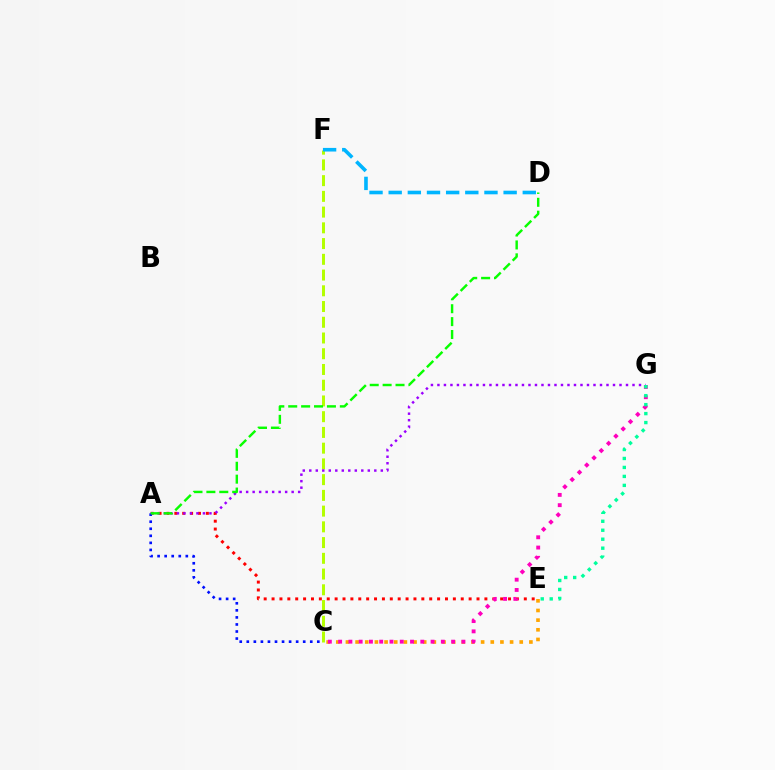{('A', 'E'): [{'color': '#ff0000', 'line_style': 'dotted', 'thickness': 2.14}], ('C', 'E'): [{'color': '#ffa500', 'line_style': 'dotted', 'thickness': 2.62}], ('C', 'F'): [{'color': '#b3ff00', 'line_style': 'dashed', 'thickness': 2.14}], ('C', 'G'): [{'color': '#ff00bd', 'line_style': 'dotted', 'thickness': 2.79}], ('A', 'G'): [{'color': '#9b00ff', 'line_style': 'dotted', 'thickness': 1.77}], ('A', 'C'): [{'color': '#0010ff', 'line_style': 'dotted', 'thickness': 1.92}], ('D', 'F'): [{'color': '#00b5ff', 'line_style': 'dashed', 'thickness': 2.6}], ('E', 'G'): [{'color': '#00ff9d', 'line_style': 'dotted', 'thickness': 2.44}], ('A', 'D'): [{'color': '#08ff00', 'line_style': 'dashed', 'thickness': 1.75}]}